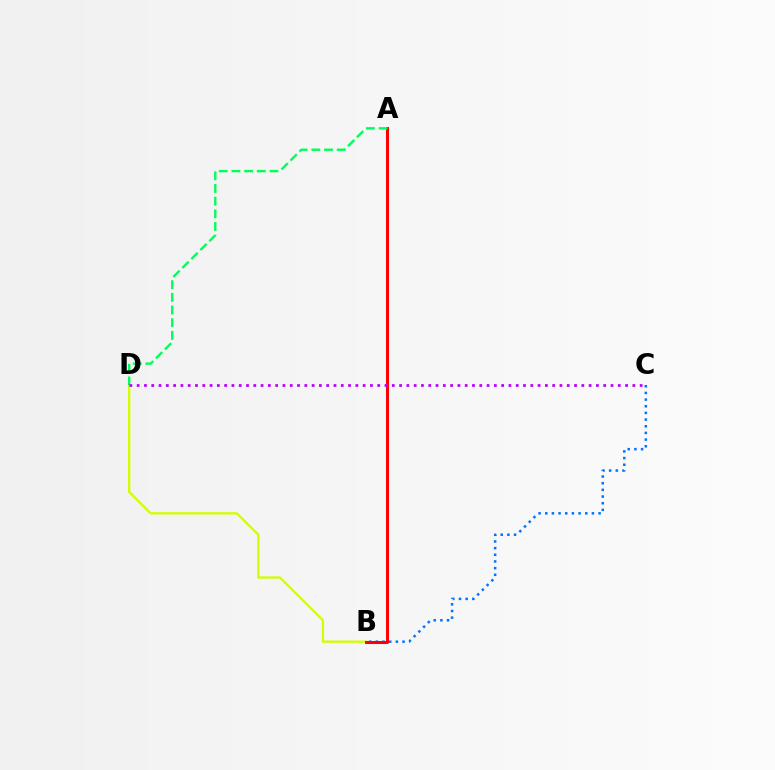{('B', 'D'): [{'color': '#d1ff00', 'line_style': 'solid', 'thickness': 1.67}], ('B', 'C'): [{'color': '#0074ff', 'line_style': 'dotted', 'thickness': 1.81}], ('A', 'B'): [{'color': '#ff0000', 'line_style': 'solid', 'thickness': 2.18}], ('A', 'D'): [{'color': '#00ff5c', 'line_style': 'dashed', 'thickness': 1.72}], ('C', 'D'): [{'color': '#b900ff', 'line_style': 'dotted', 'thickness': 1.98}]}